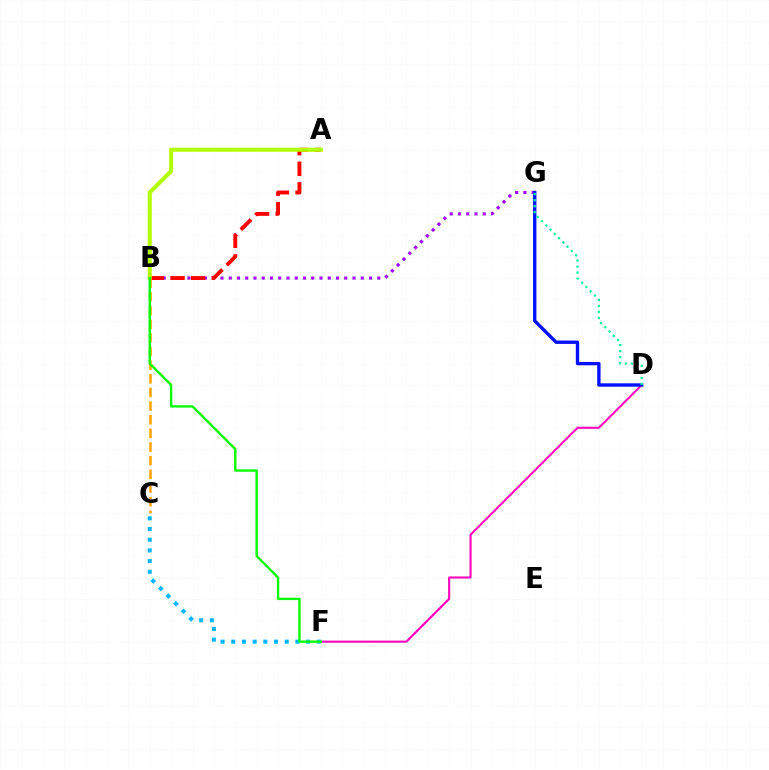{('D', 'F'): [{'color': '#ff00bd', 'line_style': 'solid', 'thickness': 1.5}], ('B', 'G'): [{'color': '#9b00ff', 'line_style': 'dotted', 'thickness': 2.24}], ('A', 'B'): [{'color': '#ff0000', 'line_style': 'dashed', 'thickness': 2.8}, {'color': '#b3ff00', 'line_style': 'solid', 'thickness': 2.95}], ('D', 'G'): [{'color': '#0010ff', 'line_style': 'solid', 'thickness': 2.42}, {'color': '#00ff9d', 'line_style': 'dotted', 'thickness': 1.63}], ('B', 'C'): [{'color': '#ffa500', 'line_style': 'dashed', 'thickness': 1.85}], ('C', 'F'): [{'color': '#00b5ff', 'line_style': 'dotted', 'thickness': 2.91}], ('B', 'F'): [{'color': '#08ff00', 'line_style': 'solid', 'thickness': 1.7}]}